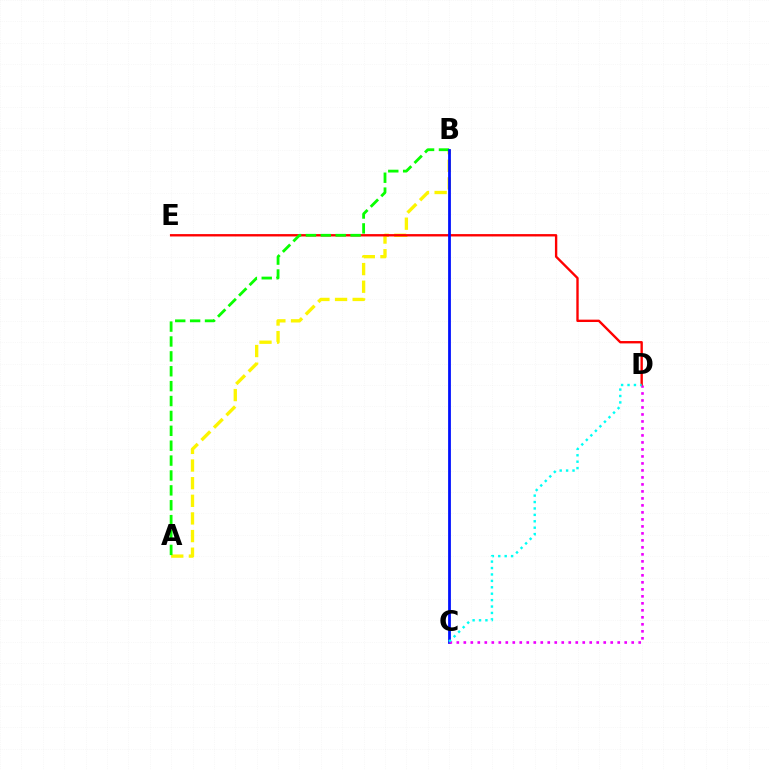{('A', 'B'): [{'color': '#fcf500', 'line_style': 'dashed', 'thickness': 2.4}, {'color': '#08ff00', 'line_style': 'dashed', 'thickness': 2.02}], ('D', 'E'): [{'color': '#ff0000', 'line_style': 'solid', 'thickness': 1.7}], ('B', 'C'): [{'color': '#0010ff', 'line_style': 'solid', 'thickness': 2.0}], ('C', 'D'): [{'color': '#ee00ff', 'line_style': 'dotted', 'thickness': 1.9}, {'color': '#00fff6', 'line_style': 'dotted', 'thickness': 1.74}]}